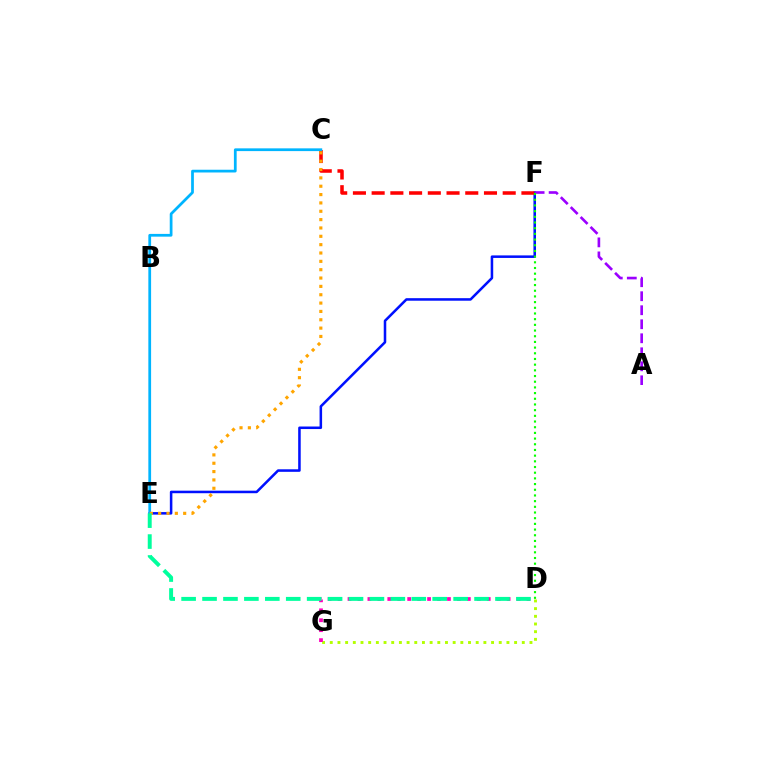{('D', 'G'): [{'color': '#b3ff00', 'line_style': 'dotted', 'thickness': 2.09}, {'color': '#ff00bd', 'line_style': 'dotted', 'thickness': 2.7}], ('E', 'F'): [{'color': '#0010ff', 'line_style': 'solid', 'thickness': 1.83}], ('C', 'F'): [{'color': '#ff0000', 'line_style': 'dashed', 'thickness': 2.54}], ('C', 'E'): [{'color': '#00b5ff', 'line_style': 'solid', 'thickness': 1.98}, {'color': '#ffa500', 'line_style': 'dotted', 'thickness': 2.27}], ('A', 'F'): [{'color': '#9b00ff', 'line_style': 'dashed', 'thickness': 1.9}], ('D', 'E'): [{'color': '#00ff9d', 'line_style': 'dashed', 'thickness': 2.84}], ('D', 'F'): [{'color': '#08ff00', 'line_style': 'dotted', 'thickness': 1.54}]}